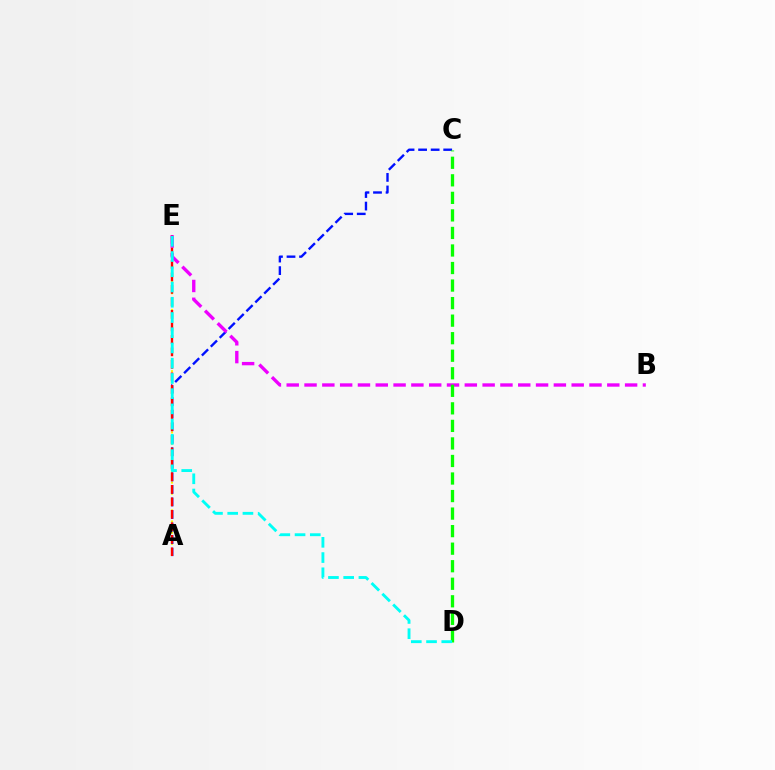{('A', 'E'): [{'color': '#fcf500', 'line_style': 'dotted', 'thickness': 1.51}, {'color': '#ff0000', 'line_style': 'dashed', 'thickness': 1.7}], ('A', 'C'): [{'color': '#0010ff', 'line_style': 'dashed', 'thickness': 1.71}], ('B', 'E'): [{'color': '#ee00ff', 'line_style': 'dashed', 'thickness': 2.42}], ('C', 'D'): [{'color': '#08ff00', 'line_style': 'dashed', 'thickness': 2.38}], ('D', 'E'): [{'color': '#00fff6', 'line_style': 'dashed', 'thickness': 2.07}]}